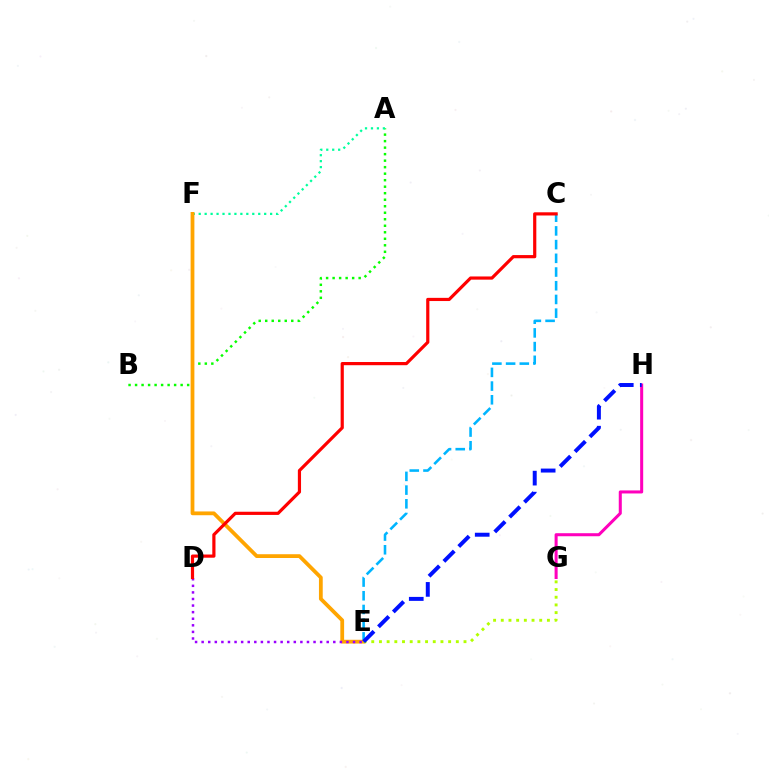{('C', 'E'): [{'color': '#00b5ff', 'line_style': 'dashed', 'thickness': 1.86}], ('A', 'B'): [{'color': '#08ff00', 'line_style': 'dotted', 'thickness': 1.77}], ('G', 'H'): [{'color': '#ff00bd', 'line_style': 'solid', 'thickness': 2.19}], ('A', 'F'): [{'color': '#00ff9d', 'line_style': 'dotted', 'thickness': 1.62}], ('E', 'F'): [{'color': '#ffa500', 'line_style': 'solid', 'thickness': 2.72}], ('D', 'E'): [{'color': '#9b00ff', 'line_style': 'dotted', 'thickness': 1.79}], ('E', 'G'): [{'color': '#b3ff00', 'line_style': 'dotted', 'thickness': 2.09}], ('E', 'H'): [{'color': '#0010ff', 'line_style': 'dashed', 'thickness': 2.85}], ('C', 'D'): [{'color': '#ff0000', 'line_style': 'solid', 'thickness': 2.3}]}